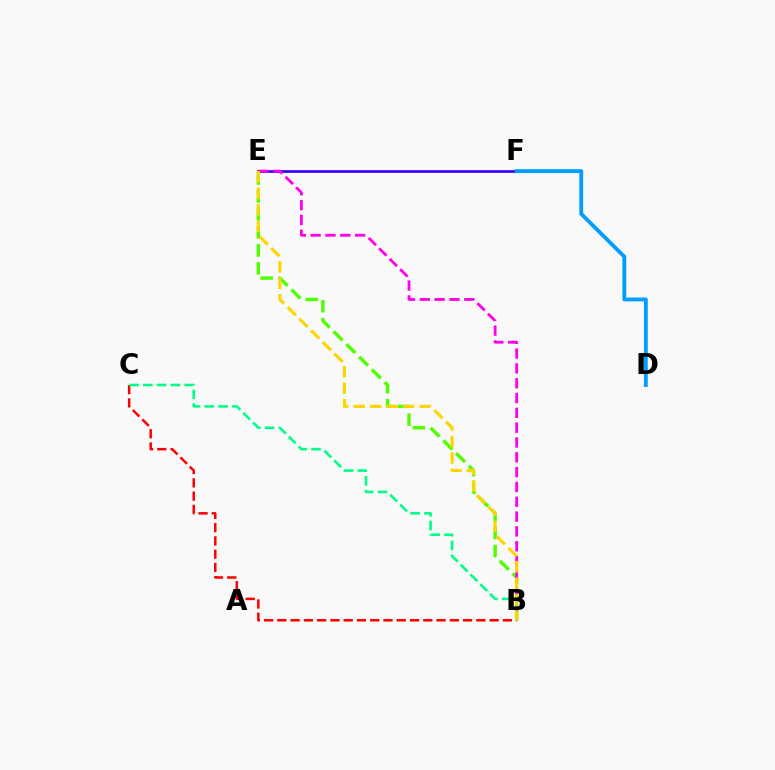{('E', 'F'): [{'color': '#3700ff', 'line_style': 'solid', 'thickness': 1.93}], ('D', 'F'): [{'color': '#009eff', 'line_style': 'solid', 'thickness': 2.76}], ('B', 'C'): [{'color': '#ff0000', 'line_style': 'dashed', 'thickness': 1.8}, {'color': '#00ff86', 'line_style': 'dashed', 'thickness': 1.88}], ('B', 'E'): [{'color': '#4fff00', 'line_style': 'dashed', 'thickness': 2.44}, {'color': '#ff00ed', 'line_style': 'dashed', 'thickness': 2.01}, {'color': '#ffd500', 'line_style': 'dashed', 'thickness': 2.24}]}